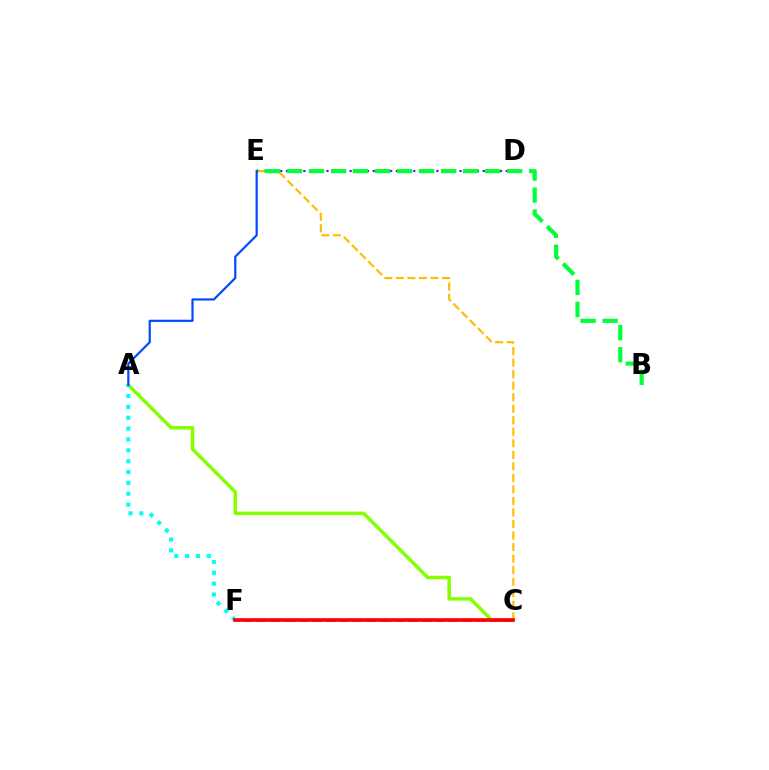{('A', 'C'): [{'color': '#84ff00', 'line_style': 'solid', 'thickness': 2.52}], ('D', 'E'): [{'color': '#7200ff', 'line_style': 'dotted', 'thickness': 1.57}], ('C', 'E'): [{'color': '#ffbd00', 'line_style': 'dashed', 'thickness': 1.57}], ('A', 'F'): [{'color': '#00fff6', 'line_style': 'dotted', 'thickness': 2.95}], ('C', 'F'): [{'color': '#ff00cf', 'line_style': 'dashed', 'thickness': 1.86}, {'color': '#ff0000', 'line_style': 'solid', 'thickness': 2.62}], ('B', 'E'): [{'color': '#00ff39', 'line_style': 'dashed', 'thickness': 2.99}], ('A', 'E'): [{'color': '#004bff', 'line_style': 'solid', 'thickness': 1.59}]}